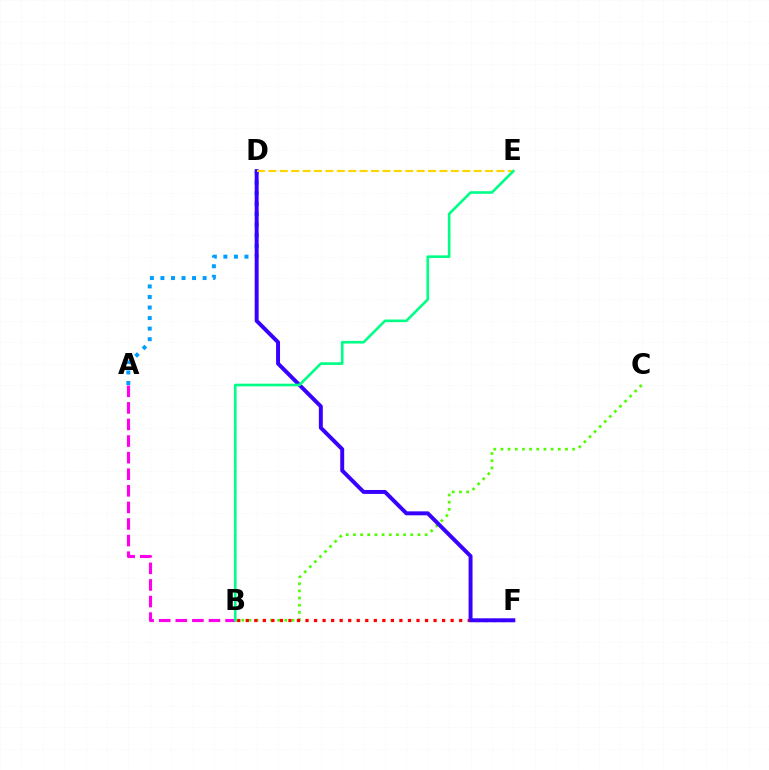{('B', 'C'): [{'color': '#4fff00', 'line_style': 'dotted', 'thickness': 1.95}], ('A', 'D'): [{'color': '#009eff', 'line_style': 'dotted', 'thickness': 2.86}], ('B', 'F'): [{'color': '#ff0000', 'line_style': 'dotted', 'thickness': 2.32}], ('D', 'F'): [{'color': '#3700ff', 'line_style': 'solid', 'thickness': 2.84}], ('D', 'E'): [{'color': '#ffd500', 'line_style': 'dashed', 'thickness': 1.55}], ('A', 'B'): [{'color': '#ff00ed', 'line_style': 'dashed', 'thickness': 2.25}], ('B', 'E'): [{'color': '#00ff86', 'line_style': 'solid', 'thickness': 1.9}]}